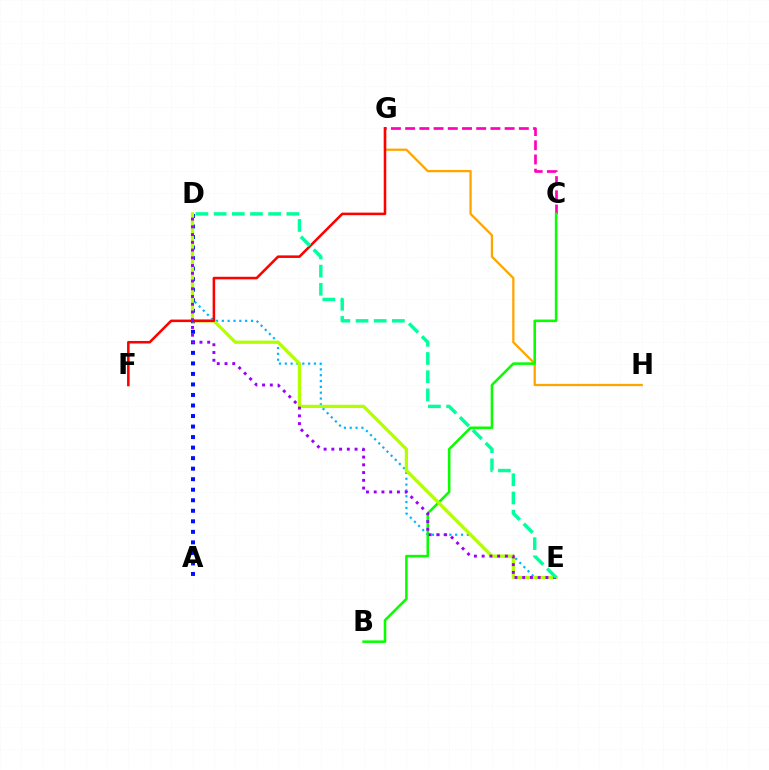{('G', 'H'): [{'color': '#ffa500', 'line_style': 'solid', 'thickness': 1.64}], ('D', 'E'): [{'color': '#00b5ff', 'line_style': 'dotted', 'thickness': 1.58}, {'color': '#b3ff00', 'line_style': 'solid', 'thickness': 2.35}, {'color': '#9b00ff', 'line_style': 'dotted', 'thickness': 2.1}, {'color': '#00ff9d', 'line_style': 'dashed', 'thickness': 2.47}], ('A', 'D'): [{'color': '#0010ff', 'line_style': 'dotted', 'thickness': 2.86}], ('C', 'G'): [{'color': '#ff00bd', 'line_style': 'dashed', 'thickness': 1.93}], ('B', 'C'): [{'color': '#08ff00', 'line_style': 'solid', 'thickness': 1.84}], ('F', 'G'): [{'color': '#ff0000', 'line_style': 'solid', 'thickness': 1.83}]}